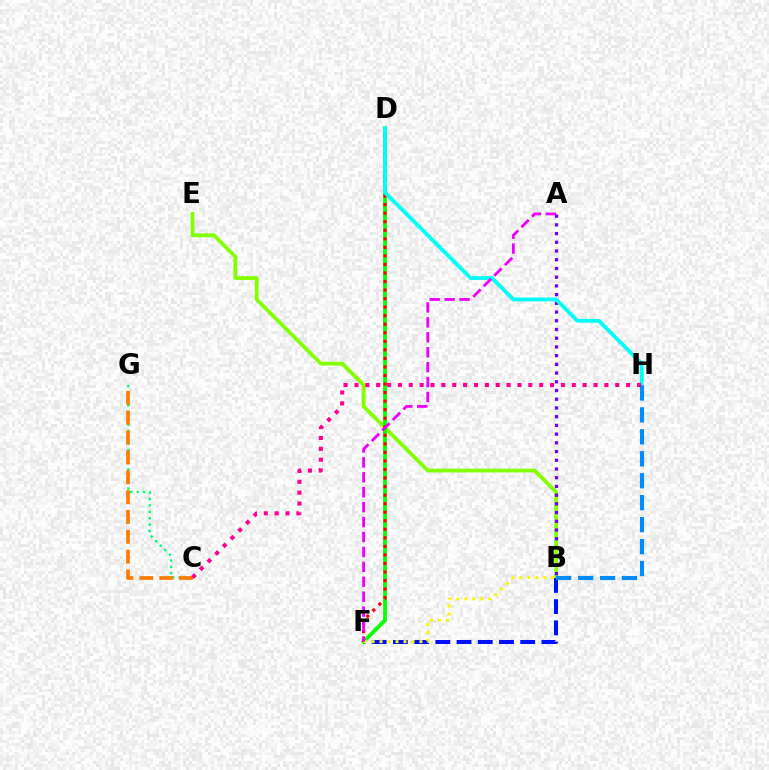{('B', 'E'): [{'color': '#84ff00', 'line_style': 'solid', 'thickness': 2.72}], ('B', 'F'): [{'color': '#0010ff', 'line_style': 'dashed', 'thickness': 2.88}, {'color': '#fcf500', 'line_style': 'dotted', 'thickness': 2.17}], ('A', 'B'): [{'color': '#7200ff', 'line_style': 'dotted', 'thickness': 2.37}], ('D', 'F'): [{'color': '#08ff00', 'line_style': 'solid', 'thickness': 2.74}, {'color': '#ff0000', 'line_style': 'dotted', 'thickness': 2.32}], ('C', 'G'): [{'color': '#00ff74', 'line_style': 'dotted', 'thickness': 1.74}, {'color': '#ff7c00', 'line_style': 'dashed', 'thickness': 2.7}], ('D', 'H'): [{'color': '#00fff6', 'line_style': 'solid', 'thickness': 2.74}], ('B', 'H'): [{'color': '#008cff', 'line_style': 'dashed', 'thickness': 2.98}], ('A', 'F'): [{'color': '#ee00ff', 'line_style': 'dashed', 'thickness': 2.03}], ('C', 'H'): [{'color': '#ff0094', 'line_style': 'dotted', 'thickness': 2.95}]}